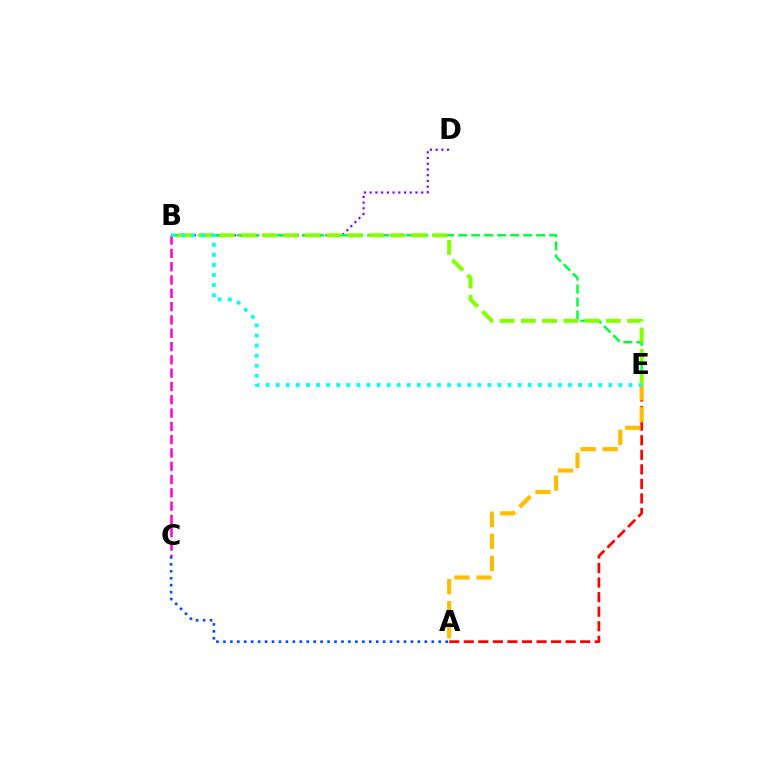{('B', 'D'): [{'color': '#7200ff', 'line_style': 'dotted', 'thickness': 1.55}], ('A', 'E'): [{'color': '#ff0000', 'line_style': 'dashed', 'thickness': 1.98}, {'color': '#ffbd00', 'line_style': 'dashed', 'thickness': 2.99}], ('B', 'E'): [{'color': '#00ff39', 'line_style': 'dashed', 'thickness': 1.77}, {'color': '#84ff00', 'line_style': 'dashed', 'thickness': 2.89}, {'color': '#00fff6', 'line_style': 'dotted', 'thickness': 2.74}], ('A', 'C'): [{'color': '#004bff', 'line_style': 'dotted', 'thickness': 1.89}], ('B', 'C'): [{'color': '#ff00cf', 'line_style': 'dashed', 'thickness': 1.81}]}